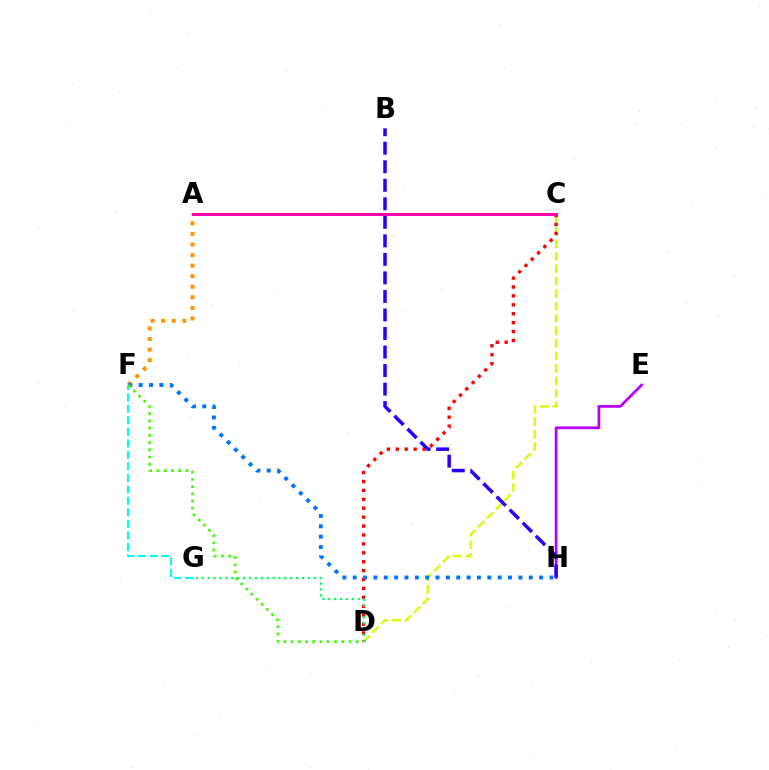{('C', 'D'): [{'color': '#d1ff00', 'line_style': 'dashed', 'thickness': 1.69}, {'color': '#ff0000', 'line_style': 'dotted', 'thickness': 2.42}], ('E', 'H'): [{'color': '#b900ff', 'line_style': 'solid', 'thickness': 1.96}], ('F', 'G'): [{'color': '#00fff6', 'line_style': 'dashed', 'thickness': 1.56}], ('A', 'F'): [{'color': '#ff9400', 'line_style': 'dotted', 'thickness': 2.87}], ('A', 'C'): [{'color': '#ff00ac', 'line_style': 'solid', 'thickness': 2.12}], ('F', 'H'): [{'color': '#0074ff', 'line_style': 'dotted', 'thickness': 2.81}], ('D', 'G'): [{'color': '#00ff5c', 'line_style': 'dotted', 'thickness': 1.6}], ('D', 'F'): [{'color': '#3dff00', 'line_style': 'dotted', 'thickness': 1.97}], ('B', 'H'): [{'color': '#2500ff', 'line_style': 'dashed', 'thickness': 2.52}]}